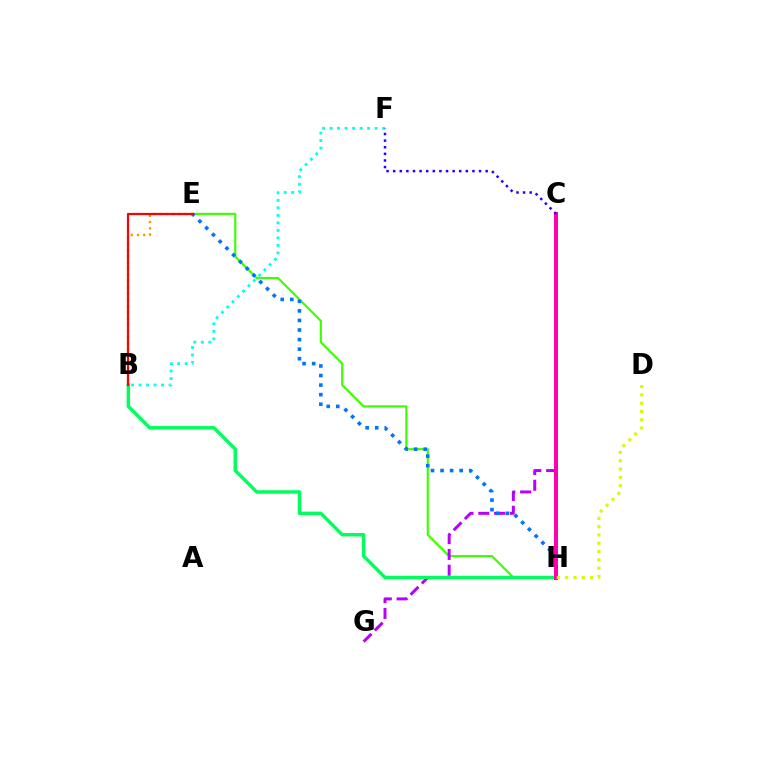{('E', 'H'): [{'color': '#3dff00', 'line_style': 'solid', 'thickness': 1.56}, {'color': '#0074ff', 'line_style': 'dotted', 'thickness': 2.6}], ('B', 'F'): [{'color': '#00fff6', 'line_style': 'dotted', 'thickness': 2.04}], ('C', 'G'): [{'color': '#b900ff', 'line_style': 'dashed', 'thickness': 2.15}], ('B', 'E'): [{'color': '#ff9400', 'line_style': 'dotted', 'thickness': 1.69}, {'color': '#ff0000', 'line_style': 'solid', 'thickness': 1.6}], ('B', 'H'): [{'color': '#00ff5c', 'line_style': 'solid', 'thickness': 2.47}], ('C', 'H'): [{'color': '#ff00ac', 'line_style': 'solid', 'thickness': 2.87}], ('D', 'H'): [{'color': '#d1ff00', 'line_style': 'dotted', 'thickness': 2.26}], ('C', 'F'): [{'color': '#2500ff', 'line_style': 'dotted', 'thickness': 1.8}]}